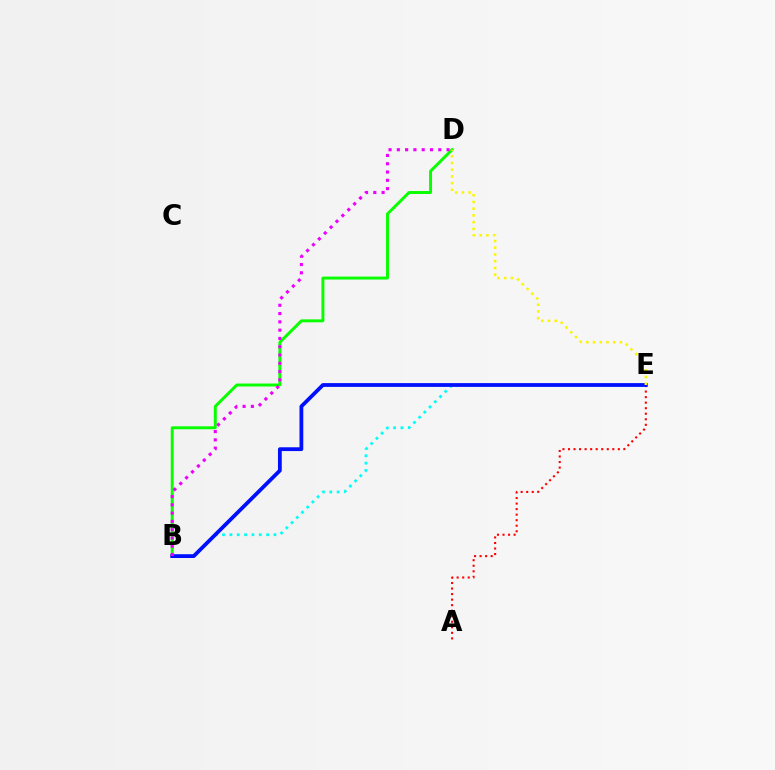{('B', 'D'): [{'color': '#08ff00', 'line_style': 'solid', 'thickness': 2.12}, {'color': '#ee00ff', 'line_style': 'dotted', 'thickness': 2.25}], ('A', 'E'): [{'color': '#ff0000', 'line_style': 'dotted', 'thickness': 1.5}], ('B', 'E'): [{'color': '#00fff6', 'line_style': 'dotted', 'thickness': 2.0}, {'color': '#0010ff', 'line_style': 'solid', 'thickness': 2.72}], ('D', 'E'): [{'color': '#fcf500', 'line_style': 'dotted', 'thickness': 1.83}]}